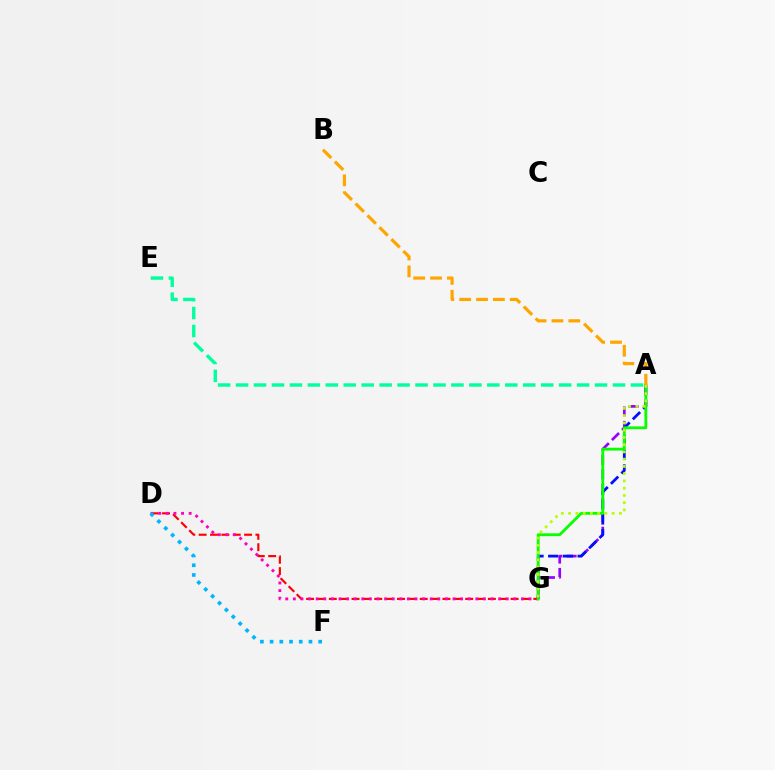{('D', 'G'): [{'color': '#ff0000', 'line_style': 'dashed', 'thickness': 1.54}, {'color': '#ff00bd', 'line_style': 'dotted', 'thickness': 2.07}], ('A', 'G'): [{'color': '#9b00ff', 'line_style': 'dashed', 'thickness': 1.95}, {'color': '#0010ff', 'line_style': 'dashed', 'thickness': 2.0}, {'color': '#08ff00', 'line_style': 'solid', 'thickness': 2.03}, {'color': '#b3ff00', 'line_style': 'dotted', 'thickness': 1.97}], ('A', 'E'): [{'color': '#00ff9d', 'line_style': 'dashed', 'thickness': 2.44}], ('D', 'F'): [{'color': '#00b5ff', 'line_style': 'dotted', 'thickness': 2.64}], ('A', 'B'): [{'color': '#ffa500', 'line_style': 'dashed', 'thickness': 2.29}]}